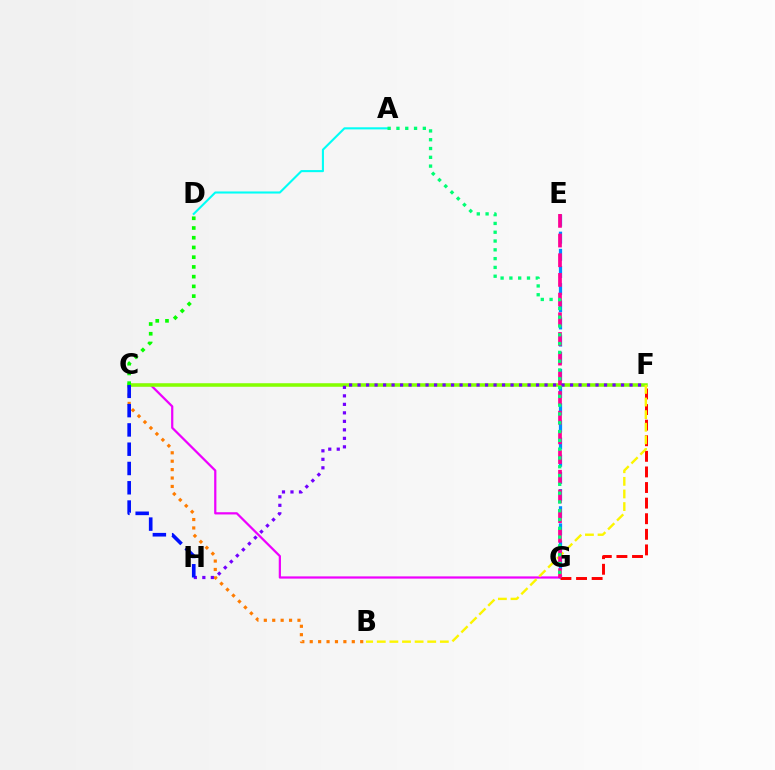{('C', 'G'): [{'color': '#ee00ff', 'line_style': 'solid', 'thickness': 1.61}], ('B', 'C'): [{'color': '#ff7c00', 'line_style': 'dotted', 'thickness': 2.29}], ('E', 'G'): [{'color': '#008cff', 'line_style': 'dashed', 'thickness': 2.33}, {'color': '#ff0094', 'line_style': 'dashed', 'thickness': 2.67}], ('C', 'F'): [{'color': '#84ff00', 'line_style': 'solid', 'thickness': 2.55}], ('A', 'D'): [{'color': '#00fff6', 'line_style': 'solid', 'thickness': 1.51}], ('F', 'G'): [{'color': '#ff0000', 'line_style': 'dashed', 'thickness': 2.12}], ('C', 'D'): [{'color': '#08ff00', 'line_style': 'dotted', 'thickness': 2.64}], ('B', 'F'): [{'color': '#fcf500', 'line_style': 'dashed', 'thickness': 1.71}], ('F', 'H'): [{'color': '#7200ff', 'line_style': 'dotted', 'thickness': 2.31}], ('A', 'G'): [{'color': '#00ff74', 'line_style': 'dotted', 'thickness': 2.39}], ('C', 'H'): [{'color': '#0010ff', 'line_style': 'dashed', 'thickness': 2.62}]}